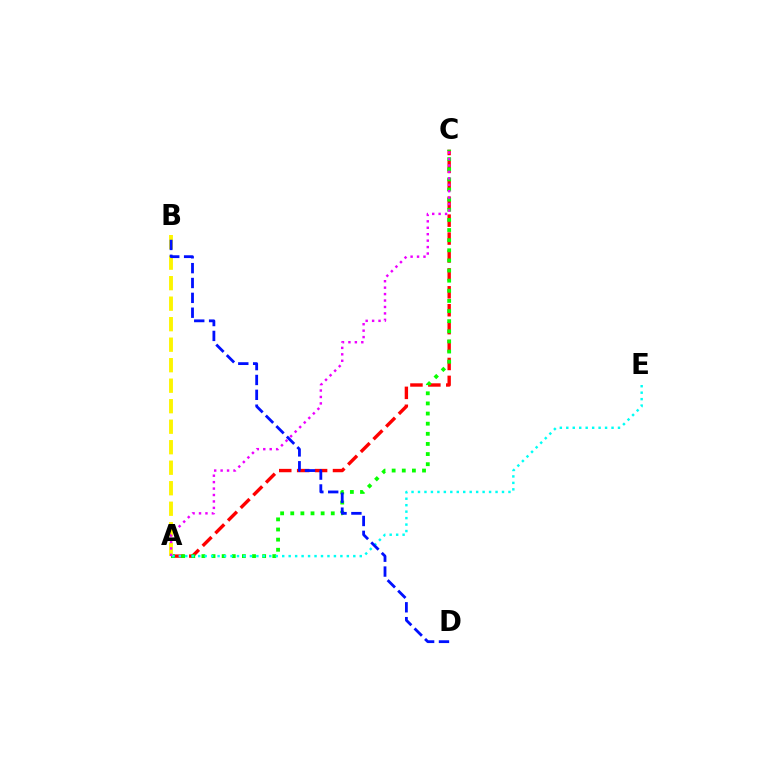{('A', 'C'): [{'color': '#ff0000', 'line_style': 'dashed', 'thickness': 2.43}, {'color': '#08ff00', 'line_style': 'dotted', 'thickness': 2.75}, {'color': '#ee00ff', 'line_style': 'dotted', 'thickness': 1.75}], ('A', 'B'): [{'color': '#fcf500', 'line_style': 'dashed', 'thickness': 2.79}], ('A', 'E'): [{'color': '#00fff6', 'line_style': 'dotted', 'thickness': 1.76}], ('B', 'D'): [{'color': '#0010ff', 'line_style': 'dashed', 'thickness': 2.02}]}